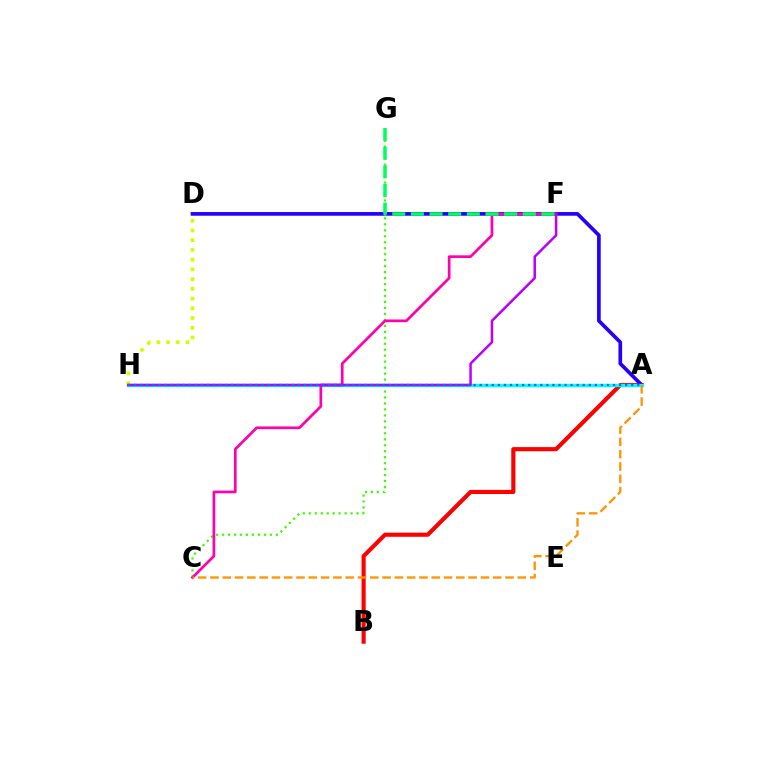{('C', 'G'): [{'color': '#3dff00', 'line_style': 'dotted', 'thickness': 1.62}], ('A', 'B'): [{'color': '#ff0000', 'line_style': 'solid', 'thickness': 2.97}], ('A', 'D'): [{'color': '#2500ff', 'line_style': 'solid', 'thickness': 2.64}], ('A', 'H'): [{'color': '#00fff6', 'line_style': 'solid', 'thickness': 2.41}, {'color': '#0074ff', 'line_style': 'dotted', 'thickness': 1.65}], ('D', 'H'): [{'color': '#d1ff00', 'line_style': 'dotted', 'thickness': 2.64}], ('C', 'F'): [{'color': '#ff00ac', 'line_style': 'solid', 'thickness': 1.95}], ('F', 'H'): [{'color': '#b900ff', 'line_style': 'solid', 'thickness': 1.8}], ('A', 'C'): [{'color': '#ff9400', 'line_style': 'dashed', 'thickness': 1.67}], ('F', 'G'): [{'color': '#00ff5c', 'line_style': 'dashed', 'thickness': 2.53}]}